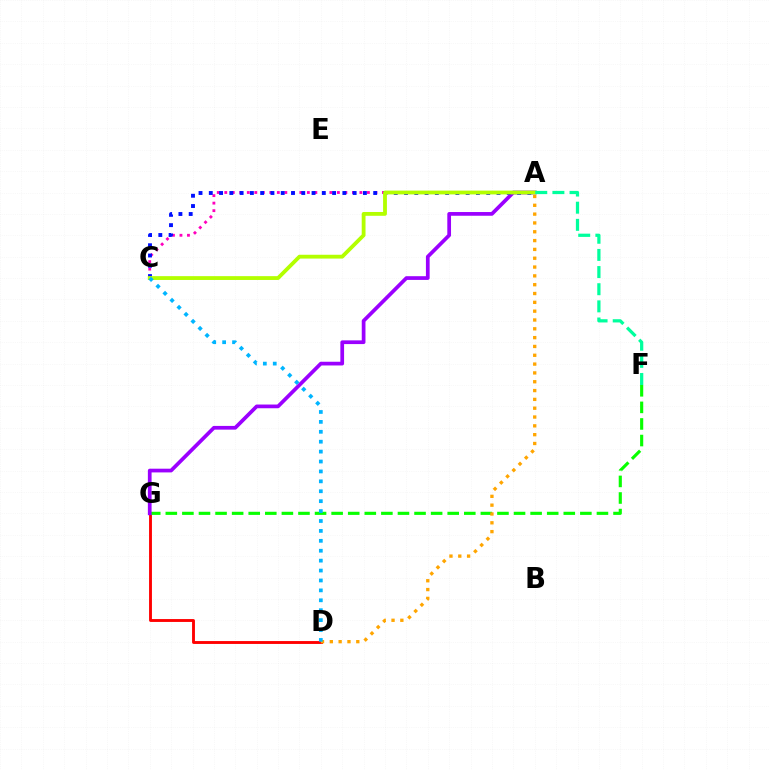{('D', 'G'): [{'color': '#ff0000', 'line_style': 'solid', 'thickness': 2.07}], ('F', 'G'): [{'color': '#08ff00', 'line_style': 'dashed', 'thickness': 2.25}], ('A', 'G'): [{'color': '#9b00ff', 'line_style': 'solid', 'thickness': 2.68}], ('A', 'C'): [{'color': '#ff00bd', 'line_style': 'dotted', 'thickness': 2.04}, {'color': '#0010ff', 'line_style': 'dotted', 'thickness': 2.79}, {'color': '#b3ff00', 'line_style': 'solid', 'thickness': 2.75}], ('A', 'D'): [{'color': '#ffa500', 'line_style': 'dotted', 'thickness': 2.4}], ('C', 'D'): [{'color': '#00b5ff', 'line_style': 'dotted', 'thickness': 2.69}], ('A', 'F'): [{'color': '#00ff9d', 'line_style': 'dashed', 'thickness': 2.33}]}